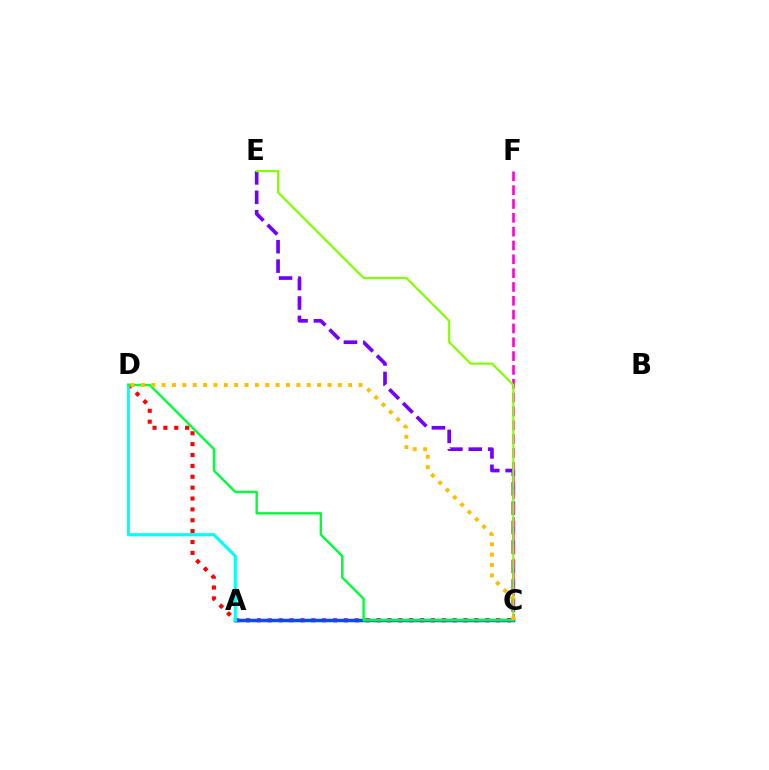{('C', 'E'): [{'color': '#7200ff', 'line_style': 'dashed', 'thickness': 2.64}, {'color': '#84ff00', 'line_style': 'solid', 'thickness': 1.57}], ('C', 'F'): [{'color': '#ff00cf', 'line_style': 'dashed', 'thickness': 1.88}], ('C', 'D'): [{'color': '#ff0000', 'line_style': 'dotted', 'thickness': 2.95}, {'color': '#00ff39', 'line_style': 'solid', 'thickness': 1.73}, {'color': '#ffbd00', 'line_style': 'dotted', 'thickness': 2.82}], ('A', 'C'): [{'color': '#004bff', 'line_style': 'solid', 'thickness': 2.51}], ('A', 'D'): [{'color': '#00fff6', 'line_style': 'solid', 'thickness': 2.23}]}